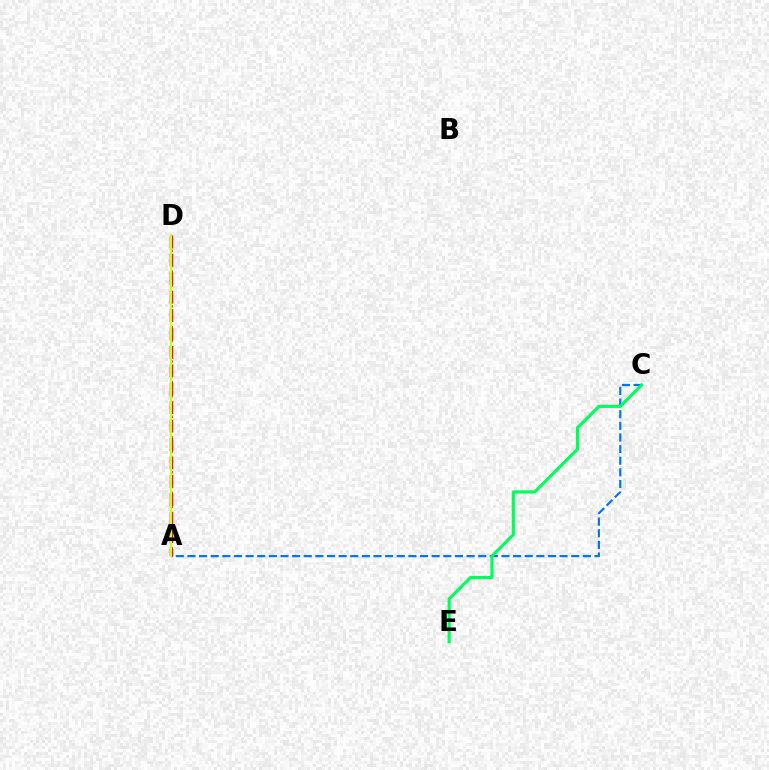{('A', 'D'): [{'color': '#ff0000', 'line_style': 'dashed', 'thickness': 2.5}, {'color': '#b900ff', 'line_style': 'dotted', 'thickness': 1.88}, {'color': '#d1ff00', 'line_style': 'solid', 'thickness': 1.56}], ('A', 'C'): [{'color': '#0074ff', 'line_style': 'dashed', 'thickness': 1.58}], ('C', 'E'): [{'color': '#00ff5c', 'line_style': 'solid', 'thickness': 2.25}]}